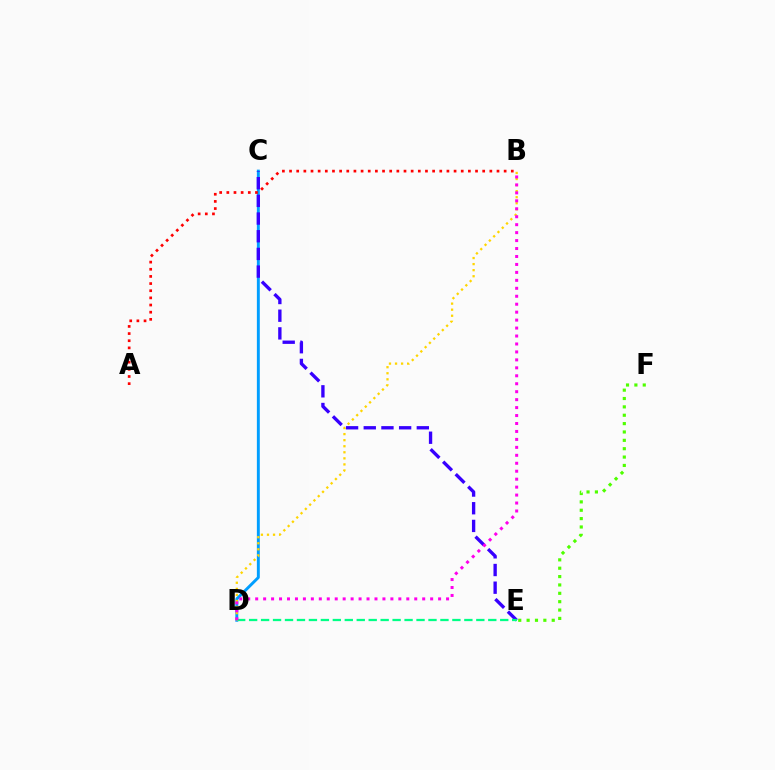{('C', 'D'): [{'color': '#009eff', 'line_style': 'solid', 'thickness': 2.1}], ('C', 'E'): [{'color': '#3700ff', 'line_style': 'dashed', 'thickness': 2.4}], ('D', 'E'): [{'color': '#00ff86', 'line_style': 'dashed', 'thickness': 1.62}], ('E', 'F'): [{'color': '#4fff00', 'line_style': 'dotted', 'thickness': 2.27}], ('B', 'D'): [{'color': '#ffd500', 'line_style': 'dotted', 'thickness': 1.65}, {'color': '#ff00ed', 'line_style': 'dotted', 'thickness': 2.16}], ('A', 'B'): [{'color': '#ff0000', 'line_style': 'dotted', 'thickness': 1.94}]}